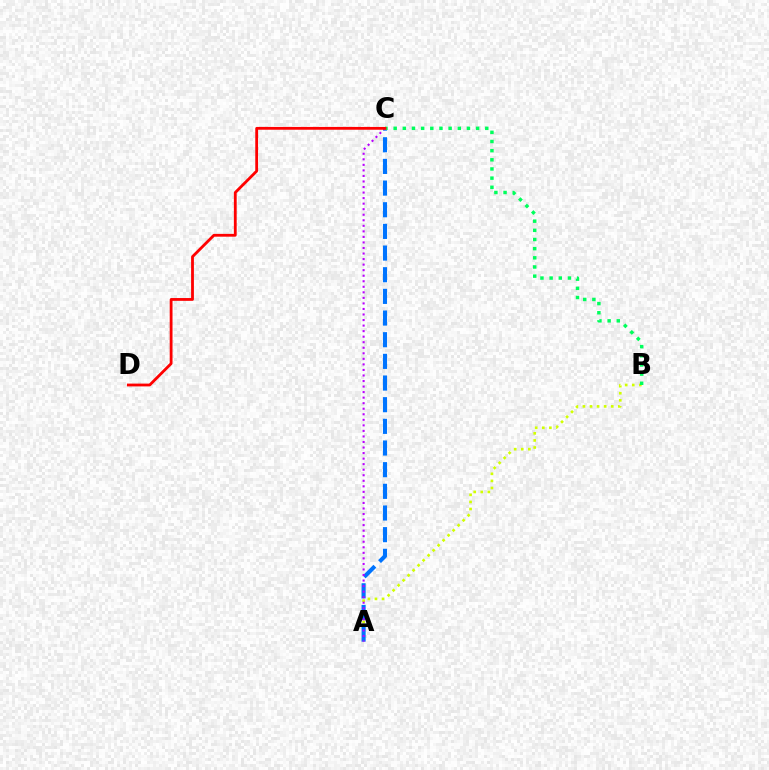{('A', 'B'): [{'color': '#d1ff00', 'line_style': 'dotted', 'thickness': 1.92}], ('A', 'C'): [{'color': '#0074ff', 'line_style': 'dashed', 'thickness': 2.94}, {'color': '#b900ff', 'line_style': 'dotted', 'thickness': 1.51}], ('B', 'C'): [{'color': '#00ff5c', 'line_style': 'dotted', 'thickness': 2.49}], ('C', 'D'): [{'color': '#ff0000', 'line_style': 'solid', 'thickness': 2.02}]}